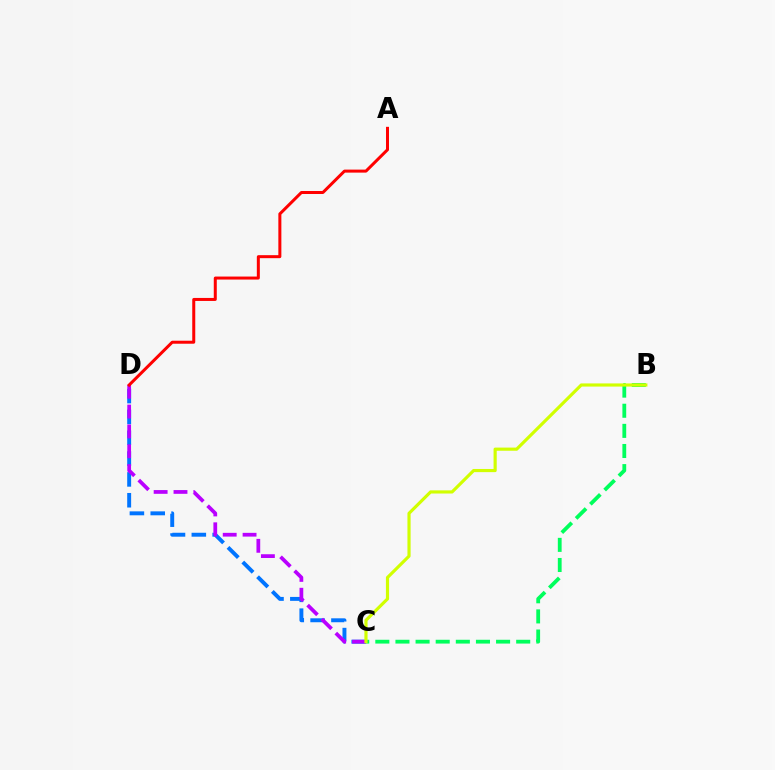{('C', 'D'): [{'color': '#0074ff', 'line_style': 'dashed', 'thickness': 2.83}, {'color': '#b900ff', 'line_style': 'dashed', 'thickness': 2.7}], ('A', 'D'): [{'color': '#ff0000', 'line_style': 'solid', 'thickness': 2.17}], ('B', 'C'): [{'color': '#00ff5c', 'line_style': 'dashed', 'thickness': 2.73}, {'color': '#d1ff00', 'line_style': 'solid', 'thickness': 2.28}]}